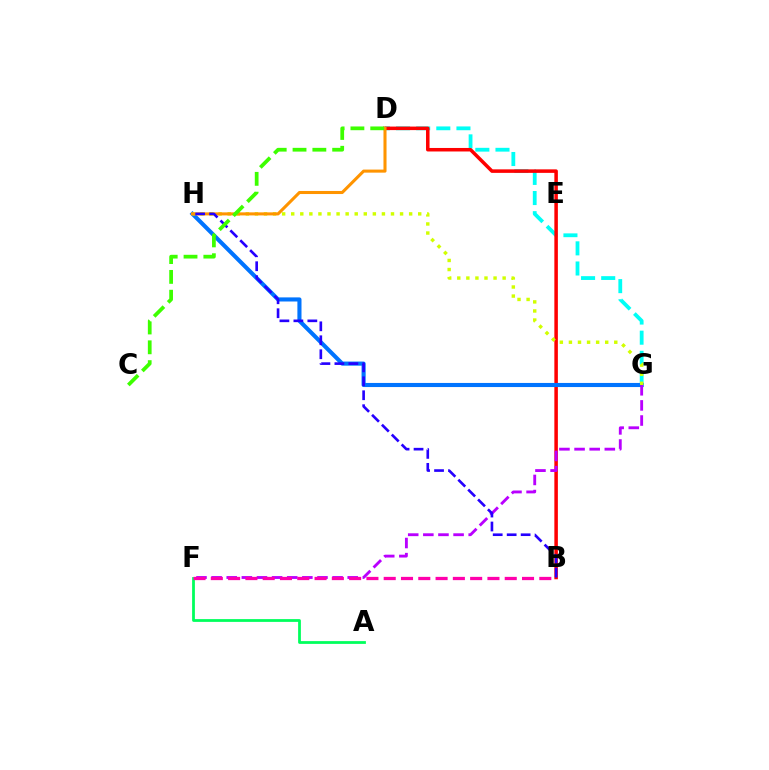{('A', 'F'): [{'color': '#00ff5c', 'line_style': 'solid', 'thickness': 2.0}], ('D', 'G'): [{'color': '#00fff6', 'line_style': 'dashed', 'thickness': 2.74}], ('B', 'D'): [{'color': '#ff0000', 'line_style': 'solid', 'thickness': 2.53}], ('G', 'H'): [{'color': '#0074ff', 'line_style': 'solid', 'thickness': 2.95}, {'color': '#d1ff00', 'line_style': 'dotted', 'thickness': 2.46}], ('F', 'G'): [{'color': '#b900ff', 'line_style': 'dashed', 'thickness': 2.05}], ('D', 'H'): [{'color': '#ff9400', 'line_style': 'solid', 'thickness': 2.2}], ('B', 'H'): [{'color': '#2500ff', 'line_style': 'dashed', 'thickness': 1.9}], ('B', 'F'): [{'color': '#ff00ac', 'line_style': 'dashed', 'thickness': 2.35}], ('C', 'D'): [{'color': '#3dff00', 'line_style': 'dashed', 'thickness': 2.69}]}